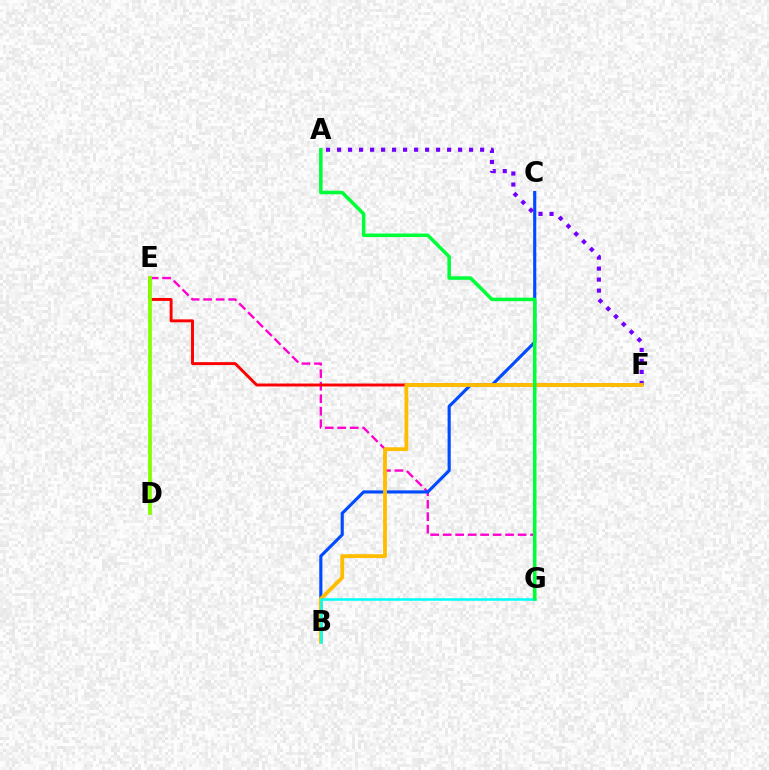{('E', 'G'): [{'color': '#ff00cf', 'line_style': 'dashed', 'thickness': 1.7}], ('E', 'F'): [{'color': '#ff0000', 'line_style': 'solid', 'thickness': 2.11}], ('B', 'C'): [{'color': '#004bff', 'line_style': 'solid', 'thickness': 2.25}], ('A', 'F'): [{'color': '#7200ff', 'line_style': 'dotted', 'thickness': 2.99}], ('B', 'F'): [{'color': '#ffbd00', 'line_style': 'solid', 'thickness': 2.74}], ('D', 'E'): [{'color': '#84ff00', 'line_style': 'solid', 'thickness': 2.71}], ('B', 'G'): [{'color': '#00fff6', 'line_style': 'solid', 'thickness': 1.83}], ('A', 'G'): [{'color': '#00ff39', 'line_style': 'solid', 'thickness': 2.55}]}